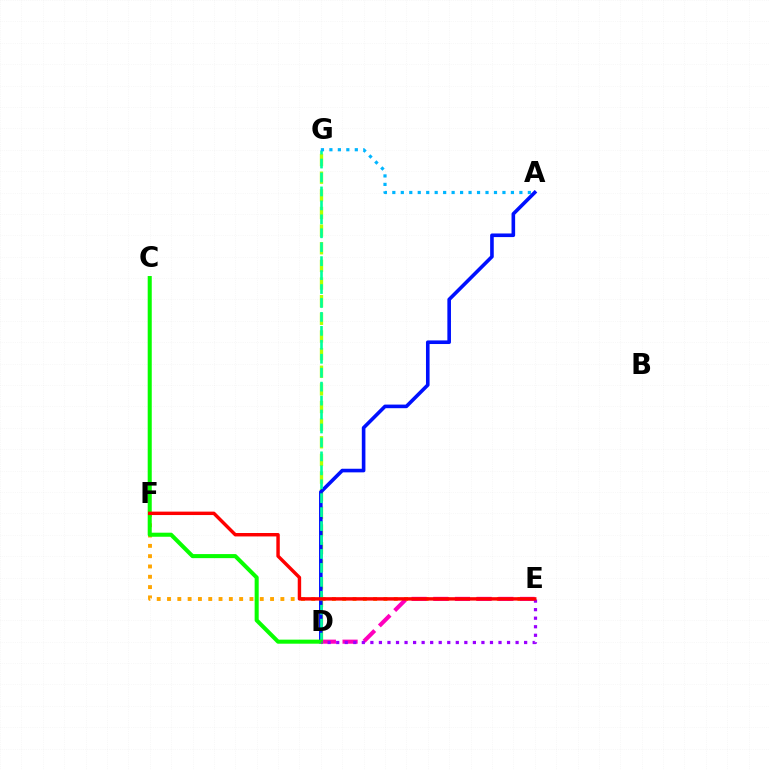{('D', 'G'): [{'color': '#b3ff00', 'line_style': 'dashed', 'thickness': 2.4}, {'color': '#00ff9d', 'line_style': 'dashed', 'thickness': 1.89}], ('E', 'F'): [{'color': '#ffa500', 'line_style': 'dotted', 'thickness': 2.8}, {'color': '#ff0000', 'line_style': 'solid', 'thickness': 2.47}], ('A', 'D'): [{'color': '#0010ff', 'line_style': 'solid', 'thickness': 2.6}], ('D', 'E'): [{'color': '#ff00bd', 'line_style': 'dashed', 'thickness': 2.95}, {'color': '#9b00ff', 'line_style': 'dotted', 'thickness': 2.32}], ('C', 'D'): [{'color': '#08ff00', 'line_style': 'solid', 'thickness': 2.92}], ('A', 'G'): [{'color': '#00b5ff', 'line_style': 'dotted', 'thickness': 2.3}]}